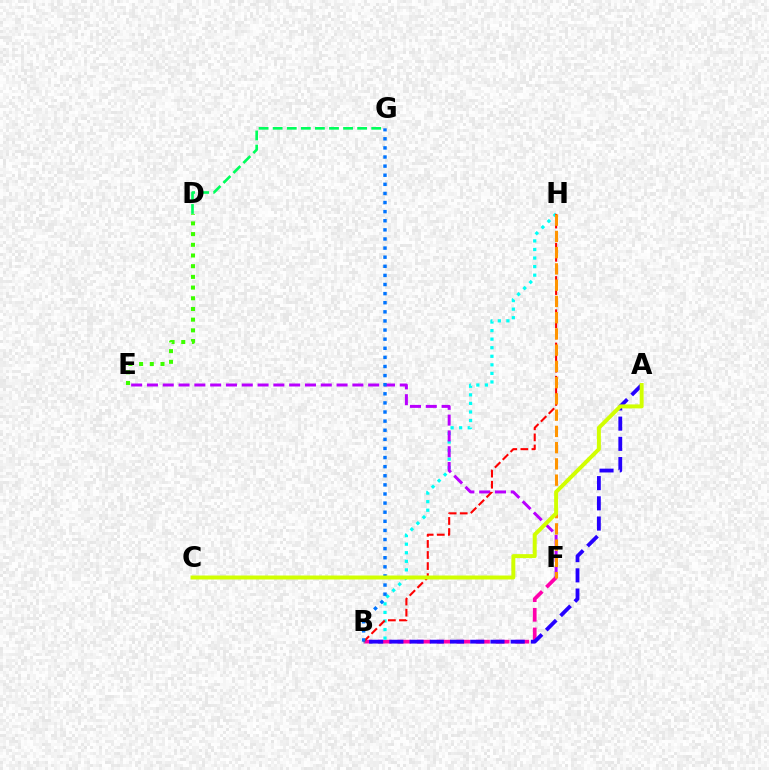{('B', 'F'): [{'color': '#ff00ac', 'line_style': 'dashed', 'thickness': 2.67}], ('B', 'H'): [{'color': '#00fff6', 'line_style': 'dotted', 'thickness': 2.33}, {'color': '#ff0000', 'line_style': 'dashed', 'thickness': 1.51}], ('A', 'B'): [{'color': '#2500ff', 'line_style': 'dashed', 'thickness': 2.75}], ('E', 'F'): [{'color': '#b900ff', 'line_style': 'dashed', 'thickness': 2.15}], ('F', 'H'): [{'color': '#ff9400', 'line_style': 'dashed', 'thickness': 2.21}], ('B', 'G'): [{'color': '#0074ff', 'line_style': 'dotted', 'thickness': 2.47}], ('A', 'C'): [{'color': '#d1ff00', 'line_style': 'solid', 'thickness': 2.84}], ('D', 'G'): [{'color': '#00ff5c', 'line_style': 'dashed', 'thickness': 1.91}], ('D', 'E'): [{'color': '#3dff00', 'line_style': 'dotted', 'thickness': 2.91}]}